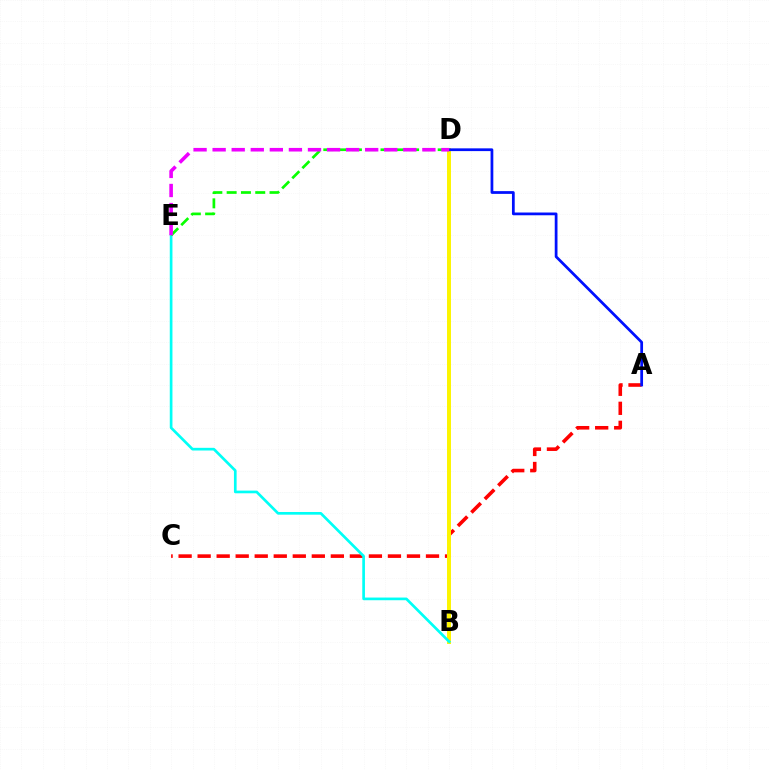{('A', 'C'): [{'color': '#ff0000', 'line_style': 'dashed', 'thickness': 2.59}], ('B', 'D'): [{'color': '#fcf500', 'line_style': 'solid', 'thickness': 2.85}], ('A', 'D'): [{'color': '#0010ff', 'line_style': 'solid', 'thickness': 1.98}], ('B', 'E'): [{'color': '#00fff6', 'line_style': 'solid', 'thickness': 1.93}], ('D', 'E'): [{'color': '#08ff00', 'line_style': 'dashed', 'thickness': 1.94}, {'color': '#ee00ff', 'line_style': 'dashed', 'thickness': 2.59}]}